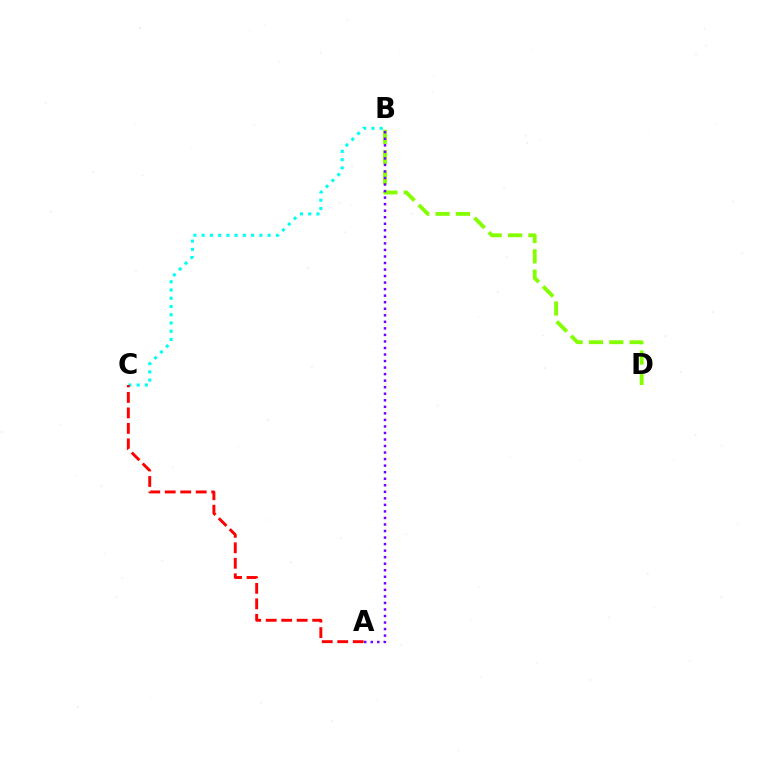{('B', 'D'): [{'color': '#84ff00', 'line_style': 'dashed', 'thickness': 2.76}], ('A', 'B'): [{'color': '#7200ff', 'line_style': 'dotted', 'thickness': 1.78}], ('B', 'C'): [{'color': '#00fff6', 'line_style': 'dotted', 'thickness': 2.24}], ('A', 'C'): [{'color': '#ff0000', 'line_style': 'dashed', 'thickness': 2.1}]}